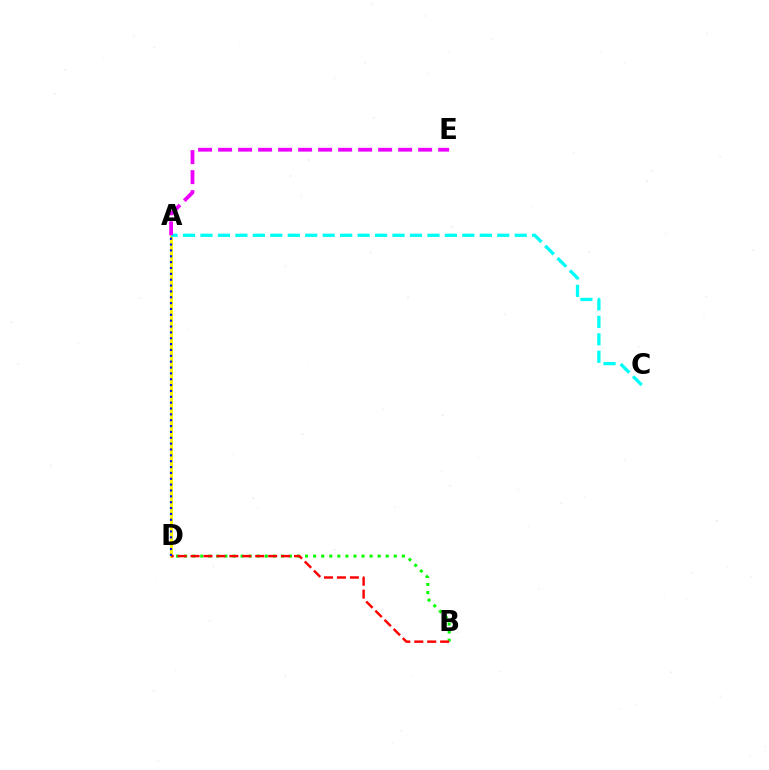{('A', 'D'): [{'color': '#fcf500', 'line_style': 'solid', 'thickness': 2.19}, {'color': '#0010ff', 'line_style': 'dotted', 'thickness': 1.59}], ('B', 'D'): [{'color': '#08ff00', 'line_style': 'dotted', 'thickness': 2.19}, {'color': '#ff0000', 'line_style': 'dashed', 'thickness': 1.76}], ('A', 'C'): [{'color': '#00fff6', 'line_style': 'dashed', 'thickness': 2.37}], ('A', 'E'): [{'color': '#ee00ff', 'line_style': 'dashed', 'thickness': 2.72}]}